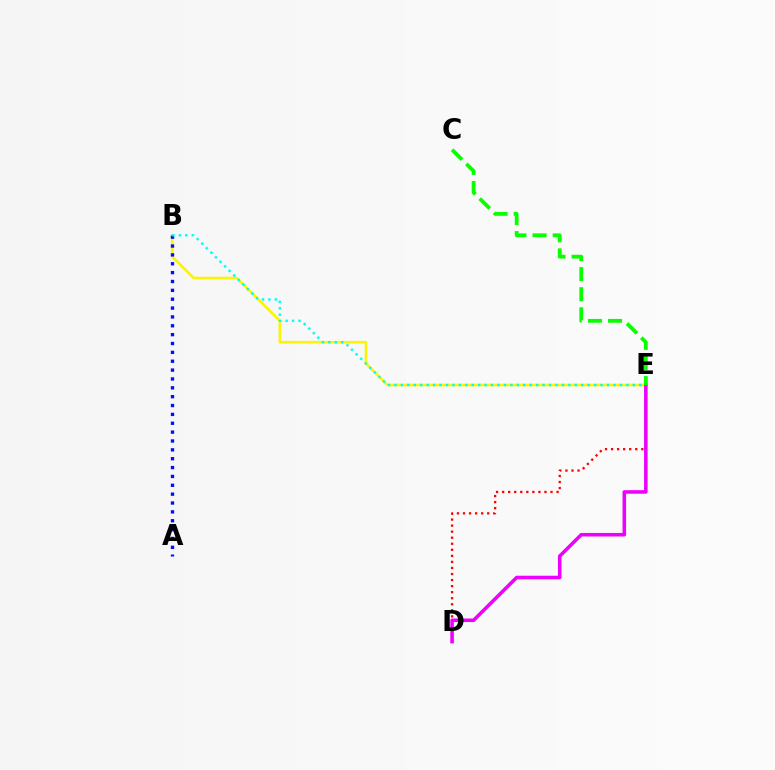{('B', 'E'): [{'color': '#fcf500', 'line_style': 'solid', 'thickness': 1.89}, {'color': '#00fff6', 'line_style': 'dotted', 'thickness': 1.75}], ('D', 'E'): [{'color': '#ff0000', 'line_style': 'dotted', 'thickness': 1.64}, {'color': '#ee00ff', 'line_style': 'solid', 'thickness': 2.55}], ('A', 'B'): [{'color': '#0010ff', 'line_style': 'dotted', 'thickness': 2.41}], ('C', 'E'): [{'color': '#08ff00', 'line_style': 'dashed', 'thickness': 2.73}]}